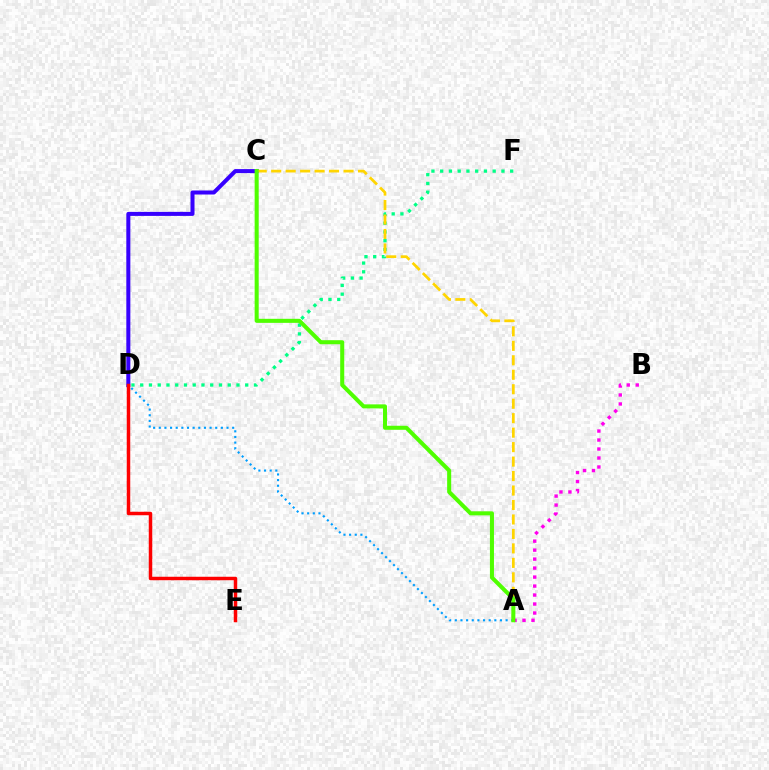{('A', 'B'): [{'color': '#ff00ed', 'line_style': 'dotted', 'thickness': 2.44}], ('C', 'D'): [{'color': '#3700ff', 'line_style': 'solid', 'thickness': 2.9}], ('D', 'F'): [{'color': '#00ff86', 'line_style': 'dotted', 'thickness': 2.38}], ('A', 'D'): [{'color': '#009eff', 'line_style': 'dotted', 'thickness': 1.53}], ('D', 'E'): [{'color': '#ff0000', 'line_style': 'solid', 'thickness': 2.5}], ('A', 'C'): [{'color': '#ffd500', 'line_style': 'dashed', 'thickness': 1.97}, {'color': '#4fff00', 'line_style': 'solid', 'thickness': 2.91}]}